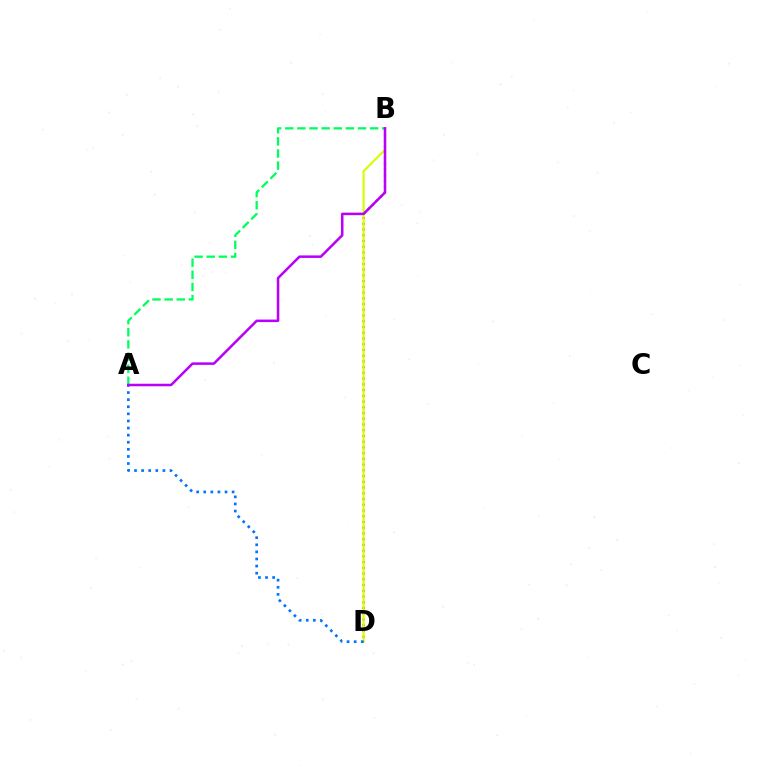{('B', 'D'): [{'color': '#ff0000', 'line_style': 'dotted', 'thickness': 1.56}, {'color': '#d1ff00', 'line_style': 'solid', 'thickness': 1.53}], ('A', 'D'): [{'color': '#0074ff', 'line_style': 'dotted', 'thickness': 1.93}], ('A', 'B'): [{'color': '#00ff5c', 'line_style': 'dashed', 'thickness': 1.65}, {'color': '#b900ff', 'line_style': 'solid', 'thickness': 1.82}]}